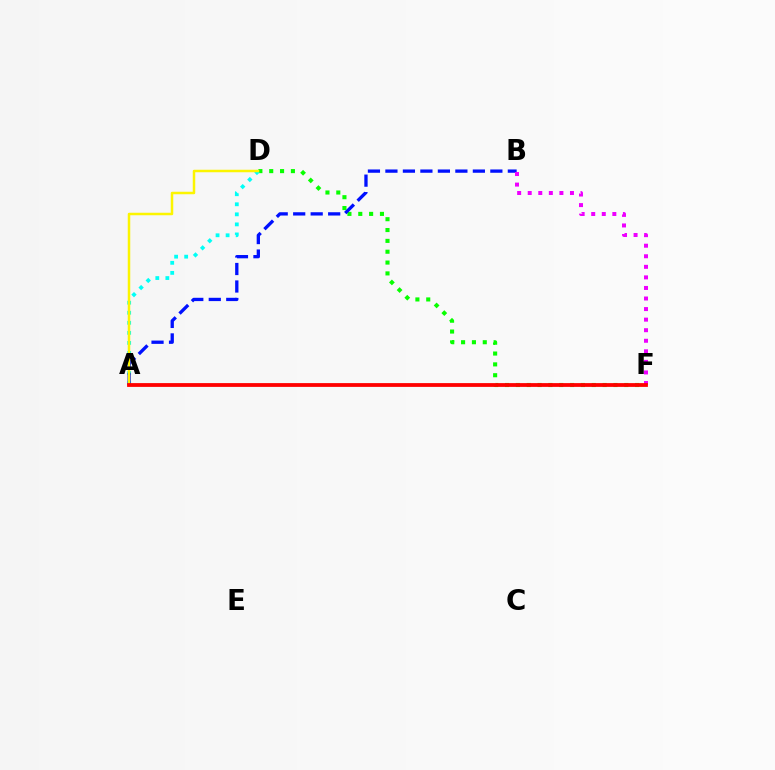{('D', 'F'): [{'color': '#08ff00', 'line_style': 'dotted', 'thickness': 2.95}], ('A', 'D'): [{'color': '#00fff6', 'line_style': 'dotted', 'thickness': 2.73}, {'color': '#fcf500', 'line_style': 'solid', 'thickness': 1.8}], ('A', 'B'): [{'color': '#0010ff', 'line_style': 'dashed', 'thickness': 2.38}], ('B', 'F'): [{'color': '#ee00ff', 'line_style': 'dotted', 'thickness': 2.87}], ('A', 'F'): [{'color': '#ff0000', 'line_style': 'solid', 'thickness': 2.73}]}